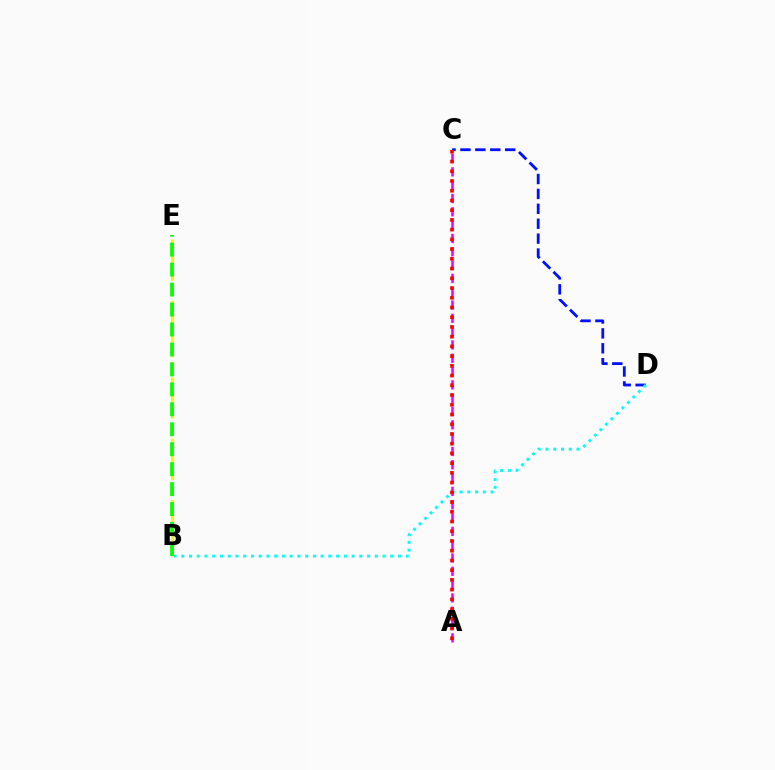{('A', 'C'): [{'color': '#ee00ff', 'line_style': 'dashed', 'thickness': 1.81}, {'color': '#ff0000', 'line_style': 'dotted', 'thickness': 2.64}], ('C', 'D'): [{'color': '#0010ff', 'line_style': 'dashed', 'thickness': 2.03}], ('B', 'E'): [{'color': '#fcf500', 'line_style': 'dashed', 'thickness': 2.08}, {'color': '#08ff00', 'line_style': 'dashed', 'thickness': 2.71}], ('B', 'D'): [{'color': '#00fff6', 'line_style': 'dotted', 'thickness': 2.1}]}